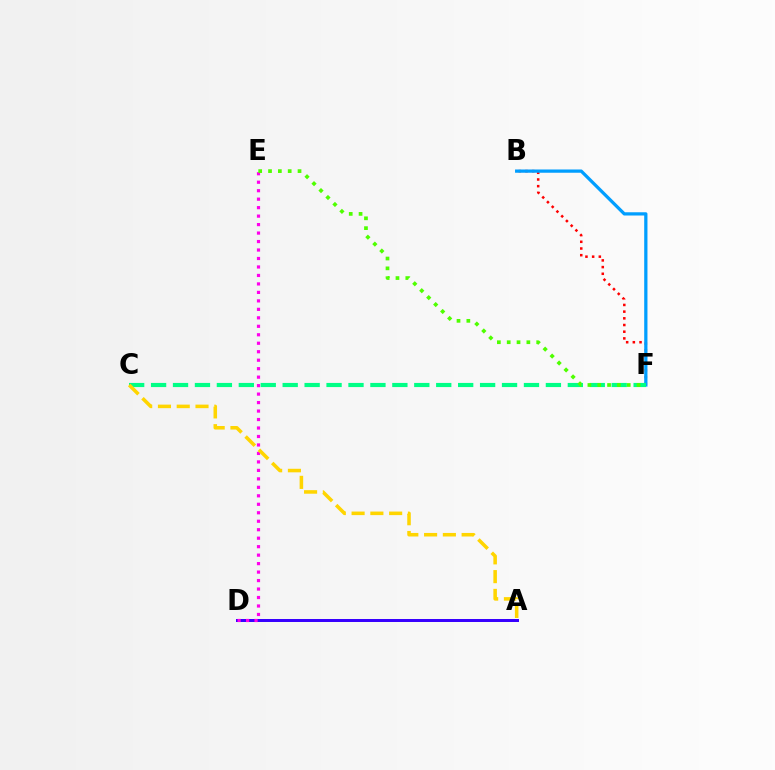{('A', 'D'): [{'color': '#3700ff', 'line_style': 'solid', 'thickness': 2.15}], ('B', 'F'): [{'color': '#ff0000', 'line_style': 'dotted', 'thickness': 1.82}, {'color': '#009eff', 'line_style': 'solid', 'thickness': 2.34}], ('D', 'E'): [{'color': '#ff00ed', 'line_style': 'dotted', 'thickness': 2.3}], ('C', 'F'): [{'color': '#00ff86', 'line_style': 'dashed', 'thickness': 2.98}], ('E', 'F'): [{'color': '#4fff00', 'line_style': 'dotted', 'thickness': 2.67}], ('A', 'C'): [{'color': '#ffd500', 'line_style': 'dashed', 'thickness': 2.55}]}